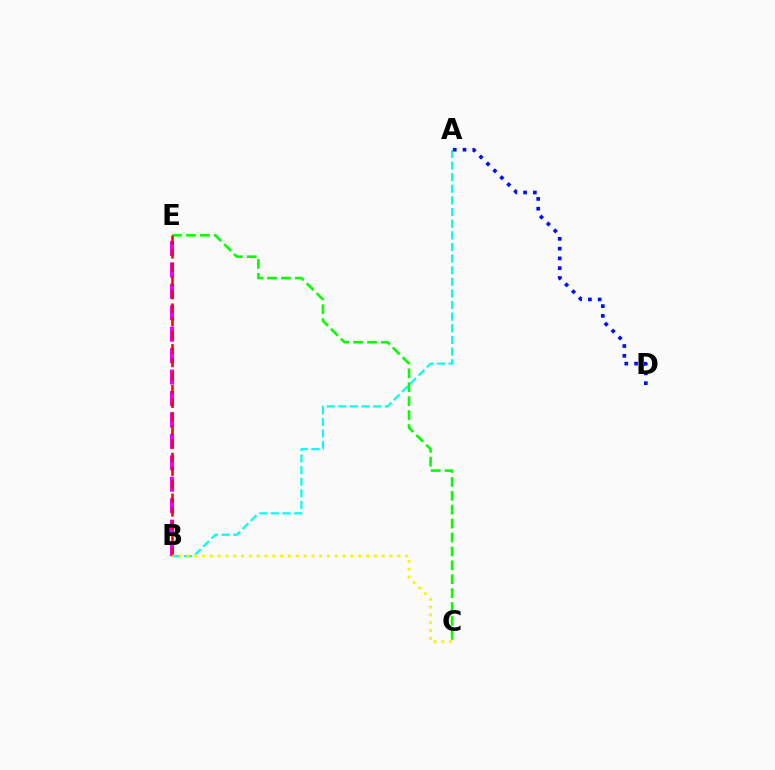{('B', 'E'): [{'color': '#ee00ff', 'line_style': 'dashed', 'thickness': 2.91}, {'color': '#ff0000', 'line_style': 'dashed', 'thickness': 1.85}], ('C', 'E'): [{'color': '#08ff00', 'line_style': 'dashed', 'thickness': 1.89}], ('A', 'B'): [{'color': '#00fff6', 'line_style': 'dashed', 'thickness': 1.58}], ('A', 'D'): [{'color': '#0010ff', 'line_style': 'dotted', 'thickness': 2.66}], ('B', 'C'): [{'color': '#fcf500', 'line_style': 'dotted', 'thickness': 2.12}]}